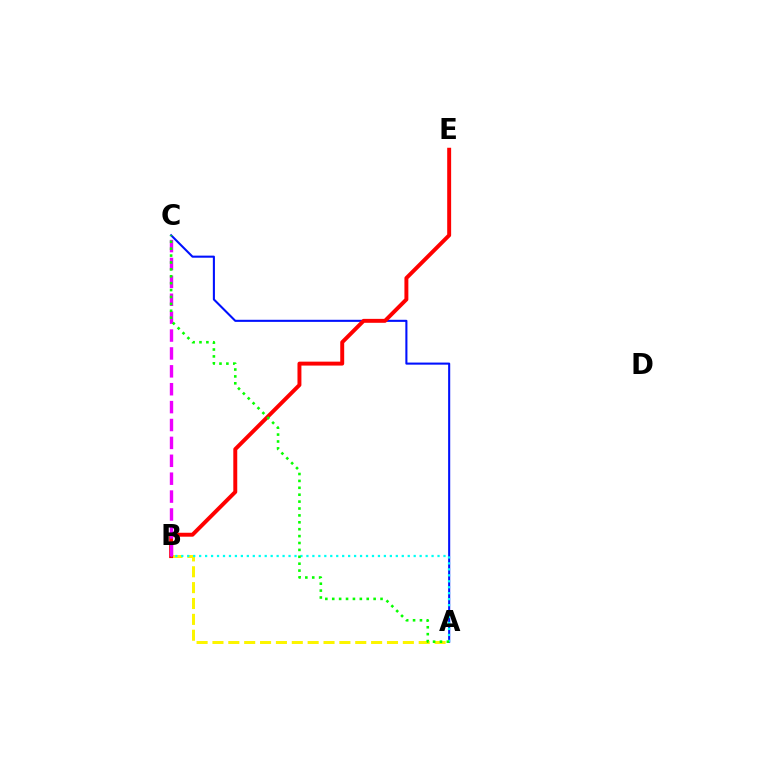{('A', 'C'): [{'color': '#0010ff', 'line_style': 'solid', 'thickness': 1.5}, {'color': '#08ff00', 'line_style': 'dotted', 'thickness': 1.87}], ('A', 'B'): [{'color': '#fcf500', 'line_style': 'dashed', 'thickness': 2.16}, {'color': '#00fff6', 'line_style': 'dotted', 'thickness': 1.62}], ('B', 'E'): [{'color': '#ff0000', 'line_style': 'solid', 'thickness': 2.83}], ('B', 'C'): [{'color': '#ee00ff', 'line_style': 'dashed', 'thickness': 2.43}]}